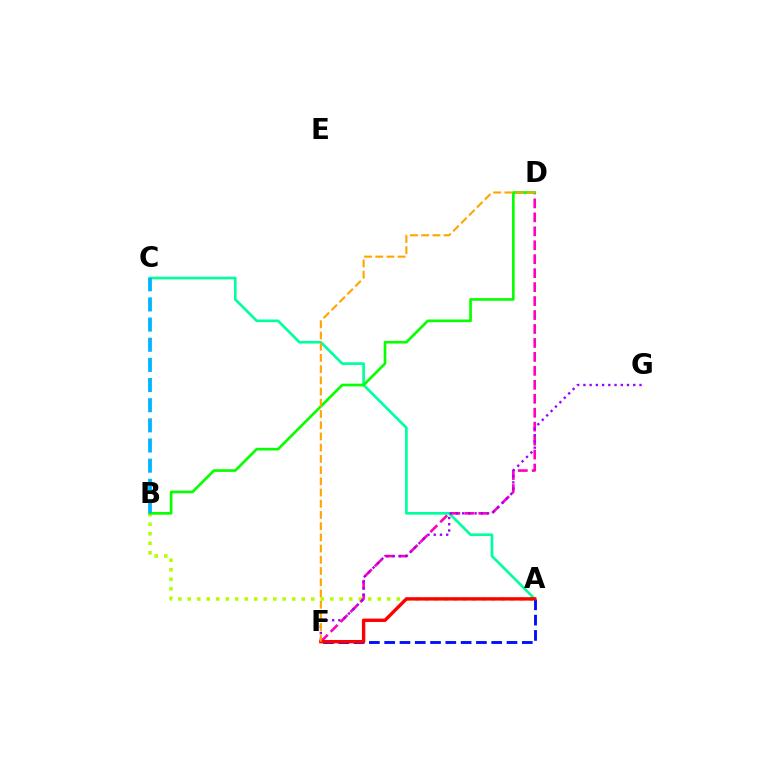{('A', 'B'): [{'color': '#b3ff00', 'line_style': 'dotted', 'thickness': 2.58}], ('A', 'C'): [{'color': '#00ff9d', 'line_style': 'solid', 'thickness': 1.92}], ('D', 'F'): [{'color': '#ff00bd', 'line_style': 'dashed', 'thickness': 1.9}, {'color': '#ffa500', 'line_style': 'dashed', 'thickness': 1.52}], ('F', 'G'): [{'color': '#9b00ff', 'line_style': 'dotted', 'thickness': 1.69}], ('A', 'F'): [{'color': '#0010ff', 'line_style': 'dashed', 'thickness': 2.08}, {'color': '#ff0000', 'line_style': 'solid', 'thickness': 2.43}], ('B', 'D'): [{'color': '#08ff00', 'line_style': 'solid', 'thickness': 1.93}], ('B', 'C'): [{'color': '#00b5ff', 'line_style': 'dashed', 'thickness': 2.74}]}